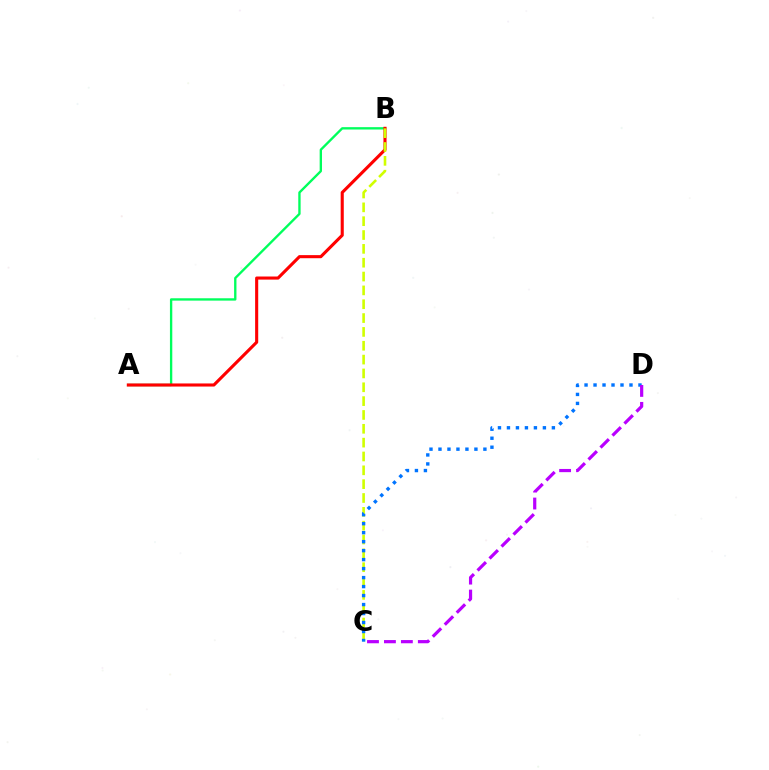{('A', 'B'): [{'color': '#00ff5c', 'line_style': 'solid', 'thickness': 1.69}, {'color': '#ff0000', 'line_style': 'solid', 'thickness': 2.23}], ('B', 'C'): [{'color': '#d1ff00', 'line_style': 'dashed', 'thickness': 1.88}], ('C', 'D'): [{'color': '#0074ff', 'line_style': 'dotted', 'thickness': 2.44}, {'color': '#b900ff', 'line_style': 'dashed', 'thickness': 2.3}]}